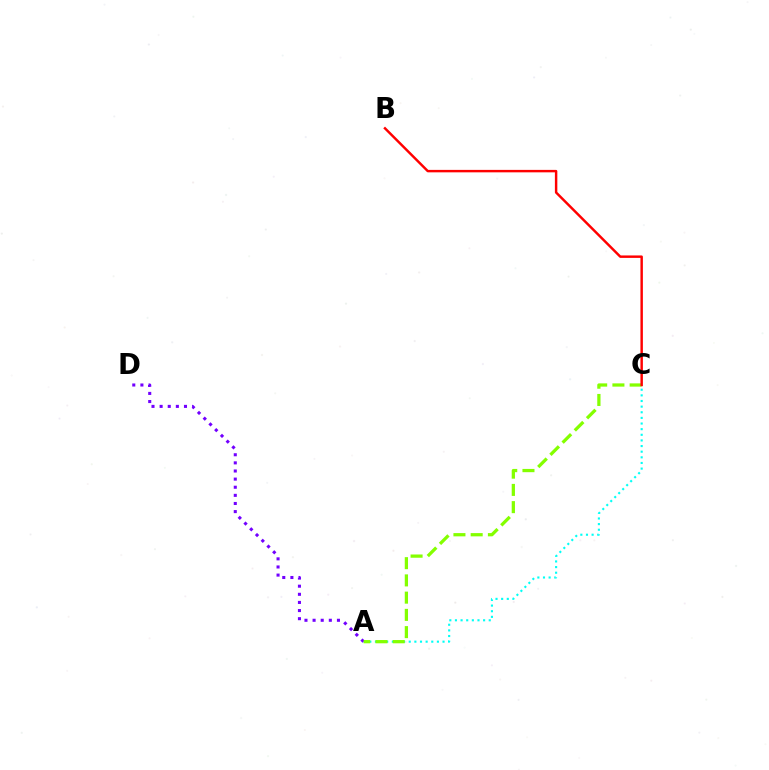{('A', 'C'): [{'color': '#00fff6', 'line_style': 'dotted', 'thickness': 1.53}, {'color': '#84ff00', 'line_style': 'dashed', 'thickness': 2.34}], ('A', 'D'): [{'color': '#7200ff', 'line_style': 'dotted', 'thickness': 2.21}], ('B', 'C'): [{'color': '#ff0000', 'line_style': 'solid', 'thickness': 1.76}]}